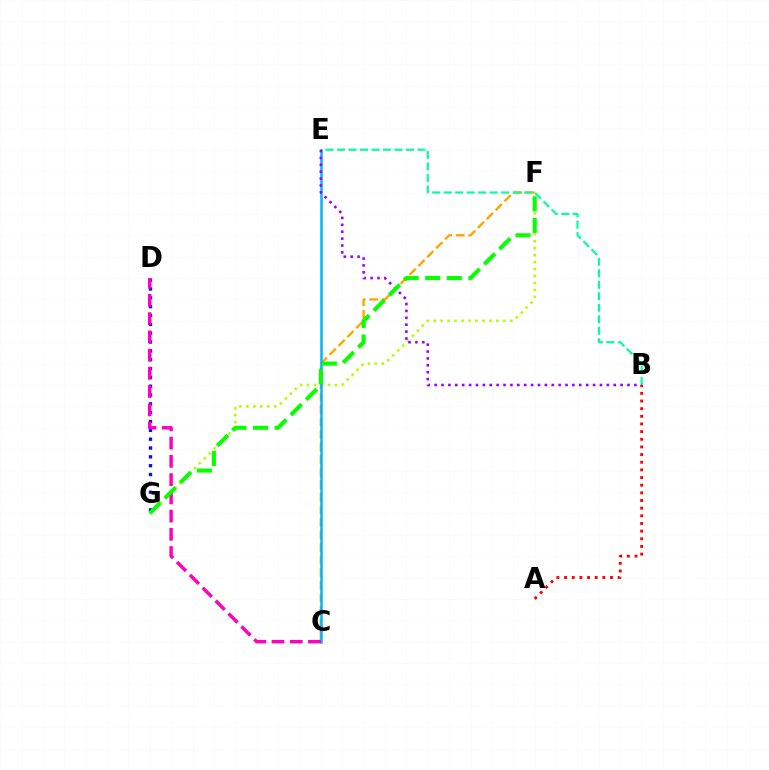{('C', 'F'): [{'color': '#ffa500', 'line_style': 'dashed', 'thickness': 1.71}], ('F', 'G'): [{'color': '#b3ff00', 'line_style': 'dotted', 'thickness': 1.89}, {'color': '#08ff00', 'line_style': 'dashed', 'thickness': 2.93}], ('A', 'B'): [{'color': '#ff0000', 'line_style': 'dotted', 'thickness': 2.08}], ('D', 'G'): [{'color': '#0010ff', 'line_style': 'dotted', 'thickness': 2.4}], ('C', 'E'): [{'color': '#00b5ff', 'line_style': 'solid', 'thickness': 1.8}], ('C', 'D'): [{'color': '#ff00bd', 'line_style': 'dashed', 'thickness': 2.48}], ('B', 'E'): [{'color': '#00ff9d', 'line_style': 'dashed', 'thickness': 1.56}, {'color': '#9b00ff', 'line_style': 'dotted', 'thickness': 1.87}]}